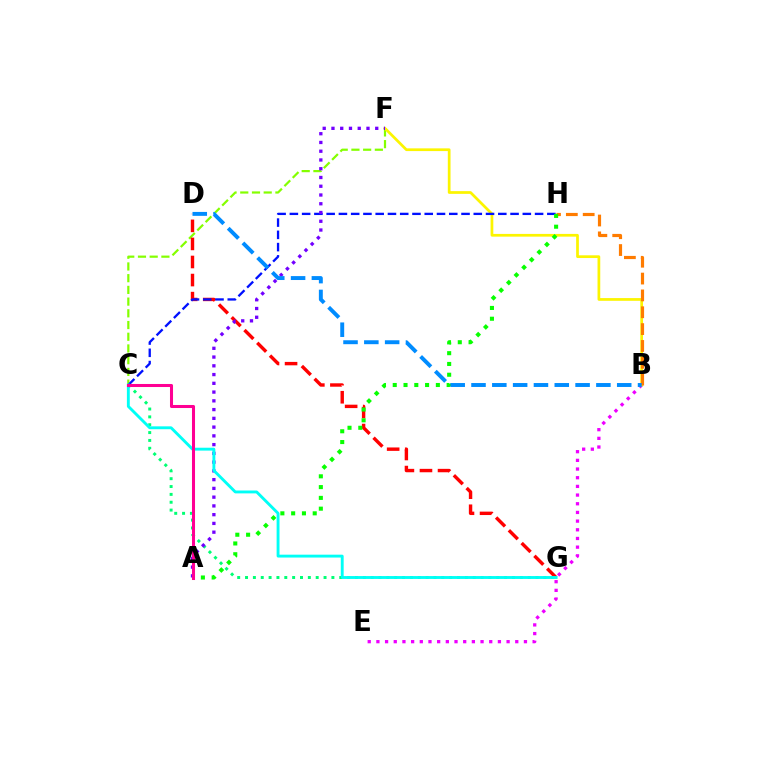{('B', 'E'): [{'color': '#ee00ff', 'line_style': 'dotted', 'thickness': 2.36}], ('C', 'F'): [{'color': '#84ff00', 'line_style': 'dashed', 'thickness': 1.59}], ('B', 'F'): [{'color': '#fcf500', 'line_style': 'solid', 'thickness': 1.96}], ('D', 'G'): [{'color': '#ff0000', 'line_style': 'dashed', 'thickness': 2.45}], ('B', 'H'): [{'color': '#ff7c00', 'line_style': 'dashed', 'thickness': 2.29}], ('C', 'G'): [{'color': '#00ff74', 'line_style': 'dotted', 'thickness': 2.13}, {'color': '#00fff6', 'line_style': 'solid', 'thickness': 2.07}], ('C', 'H'): [{'color': '#0010ff', 'line_style': 'dashed', 'thickness': 1.67}], ('A', 'F'): [{'color': '#7200ff', 'line_style': 'dotted', 'thickness': 2.38}], ('A', 'H'): [{'color': '#08ff00', 'line_style': 'dotted', 'thickness': 2.93}], ('B', 'D'): [{'color': '#008cff', 'line_style': 'dashed', 'thickness': 2.83}], ('A', 'C'): [{'color': '#ff0094', 'line_style': 'solid', 'thickness': 2.19}]}